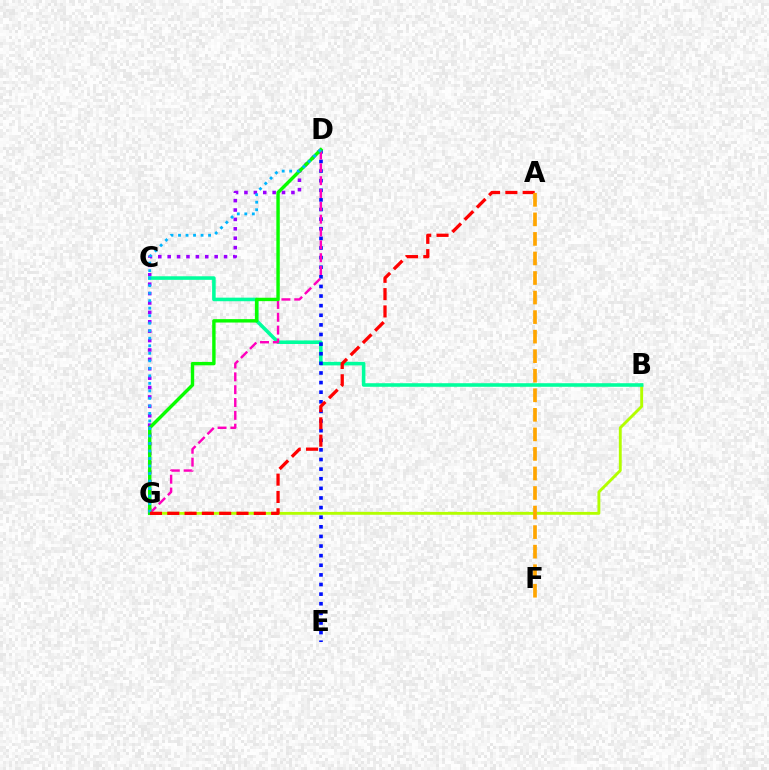{('B', 'G'): [{'color': '#b3ff00', 'line_style': 'solid', 'thickness': 2.07}], ('D', 'G'): [{'color': '#9b00ff', 'line_style': 'dotted', 'thickness': 2.55}, {'color': '#ff00bd', 'line_style': 'dashed', 'thickness': 1.74}, {'color': '#08ff00', 'line_style': 'solid', 'thickness': 2.45}, {'color': '#00b5ff', 'line_style': 'dotted', 'thickness': 2.04}], ('B', 'C'): [{'color': '#00ff9d', 'line_style': 'solid', 'thickness': 2.57}], ('D', 'E'): [{'color': '#0010ff', 'line_style': 'dotted', 'thickness': 2.61}], ('A', 'G'): [{'color': '#ff0000', 'line_style': 'dashed', 'thickness': 2.35}], ('A', 'F'): [{'color': '#ffa500', 'line_style': 'dashed', 'thickness': 2.66}]}